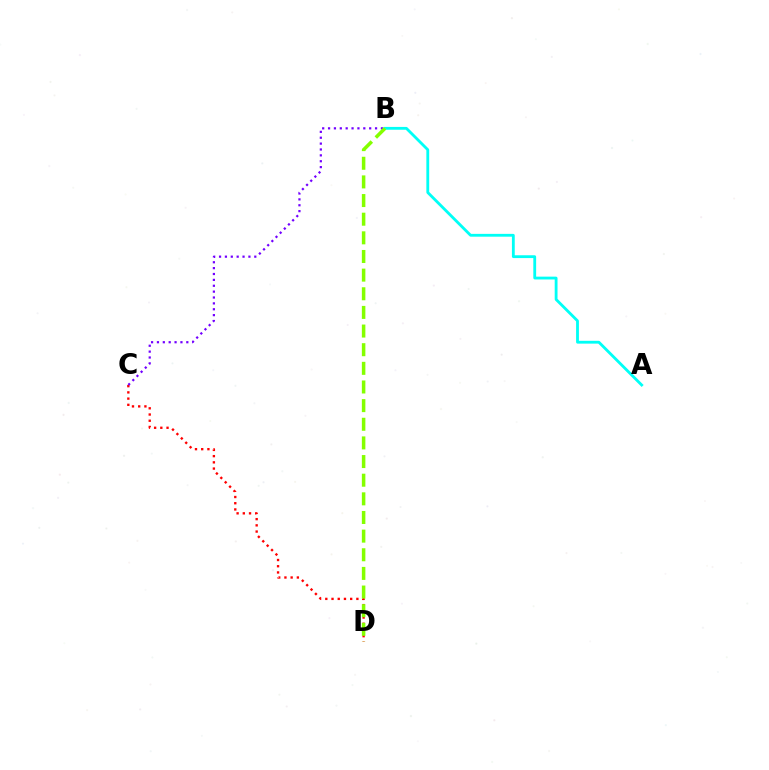{('C', 'D'): [{'color': '#ff0000', 'line_style': 'dotted', 'thickness': 1.69}], ('A', 'B'): [{'color': '#00fff6', 'line_style': 'solid', 'thickness': 2.03}], ('B', 'C'): [{'color': '#7200ff', 'line_style': 'dotted', 'thickness': 1.6}], ('B', 'D'): [{'color': '#84ff00', 'line_style': 'dashed', 'thickness': 2.53}]}